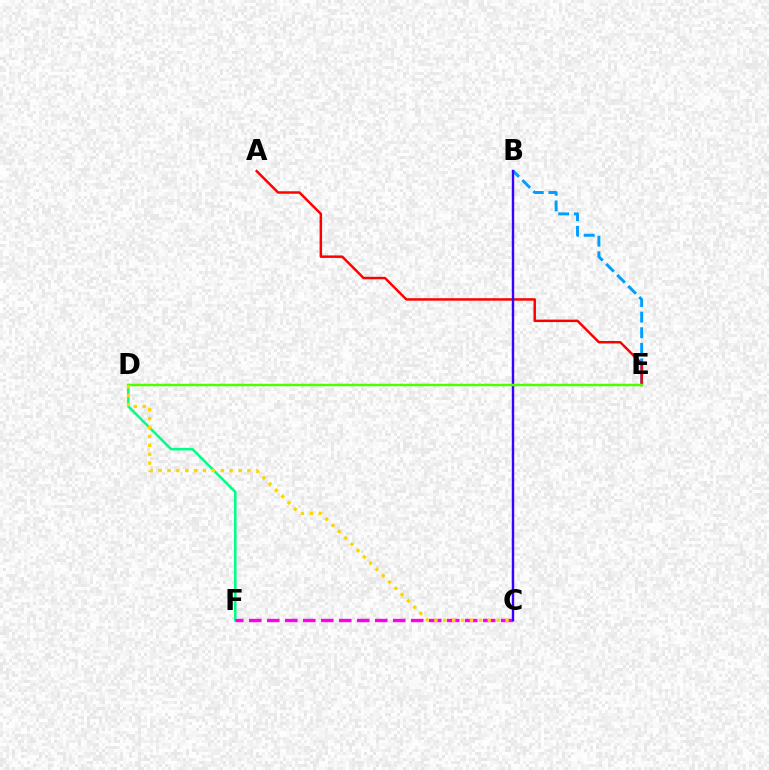{('B', 'E'): [{'color': '#009eff', 'line_style': 'dashed', 'thickness': 2.12}], ('A', 'E'): [{'color': '#ff0000', 'line_style': 'solid', 'thickness': 1.78}], ('D', 'F'): [{'color': '#00ff86', 'line_style': 'solid', 'thickness': 1.85}], ('C', 'F'): [{'color': '#ff00ed', 'line_style': 'dashed', 'thickness': 2.44}], ('B', 'C'): [{'color': '#3700ff', 'line_style': 'solid', 'thickness': 1.73}], ('D', 'E'): [{'color': '#4fff00', 'line_style': 'solid', 'thickness': 1.78}], ('C', 'D'): [{'color': '#ffd500', 'line_style': 'dotted', 'thickness': 2.42}]}